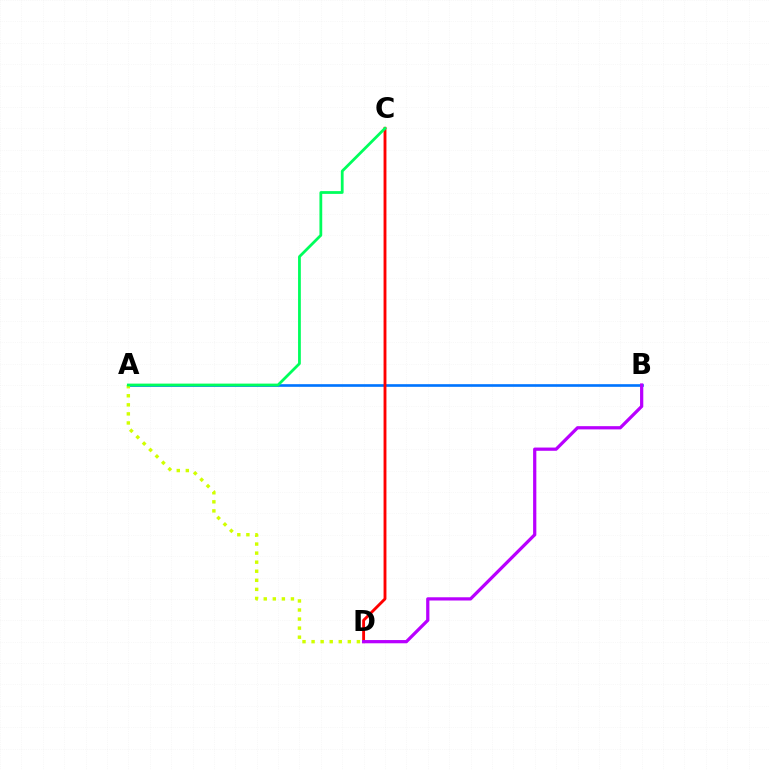{('A', 'B'): [{'color': '#0074ff', 'line_style': 'solid', 'thickness': 1.91}], ('C', 'D'): [{'color': '#ff0000', 'line_style': 'solid', 'thickness': 2.06}], ('A', 'D'): [{'color': '#d1ff00', 'line_style': 'dotted', 'thickness': 2.46}], ('A', 'C'): [{'color': '#00ff5c', 'line_style': 'solid', 'thickness': 2.0}], ('B', 'D'): [{'color': '#b900ff', 'line_style': 'solid', 'thickness': 2.33}]}